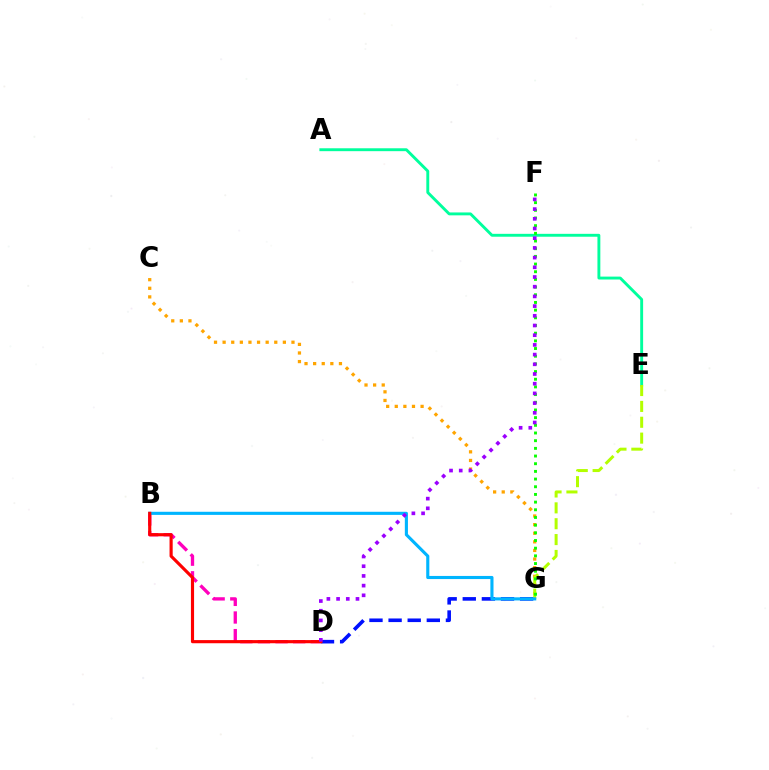{('A', 'E'): [{'color': '#00ff9d', 'line_style': 'solid', 'thickness': 2.08}], ('C', 'G'): [{'color': '#ffa500', 'line_style': 'dotted', 'thickness': 2.34}], ('E', 'G'): [{'color': '#b3ff00', 'line_style': 'dashed', 'thickness': 2.15}], ('F', 'G'): [{'color': '#08ff00', 'line_style': 'dotted', 'thickness': 2.09}], ('D', 'G'): [{'color': '#0010ff', 'line_style': 'dashed', 'thickness': 2.6}], ('B', 'D'): [{'color': '#ff00bd', 'line_style': 'dashed', 'thickness': 2.39}, {'color': '#ff0000', 'line_style': 'solid', 'thickness': 2.26}], ('B', 'G'): [{'color': '#00b5ff', 'line_style': 'solid', 'thickness': 2.24}], ('D', 'F'): [{'color': '#9b00ff', 'line_style': 'dotted', 'thickness': 2.64}]}